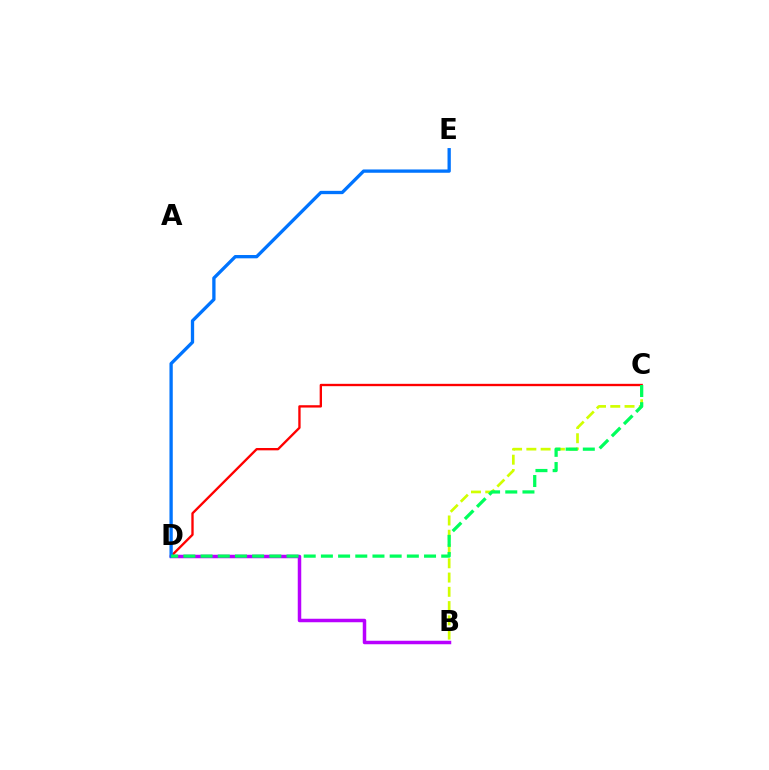{('B', 'C'): [{'color': '#d1ff00', 'line_style': 'dashed', 'thickness': 1.94}], ('C', 'D'): [{'color': '#ff0000', 'line_style': 'solid', 'thickness': 1.68}, {'color': '#00ff5c', 'line_style': 'dashed', 'thickness': 2.34}], ('B', 'D'): [{'color': '#b900ff', 'line_style': 'solid', 'thickness': 2.52}], ('D', 'E'): [{'color': '#0074ff', 'line_style': 'solid', 'thickness': 2.38}]}